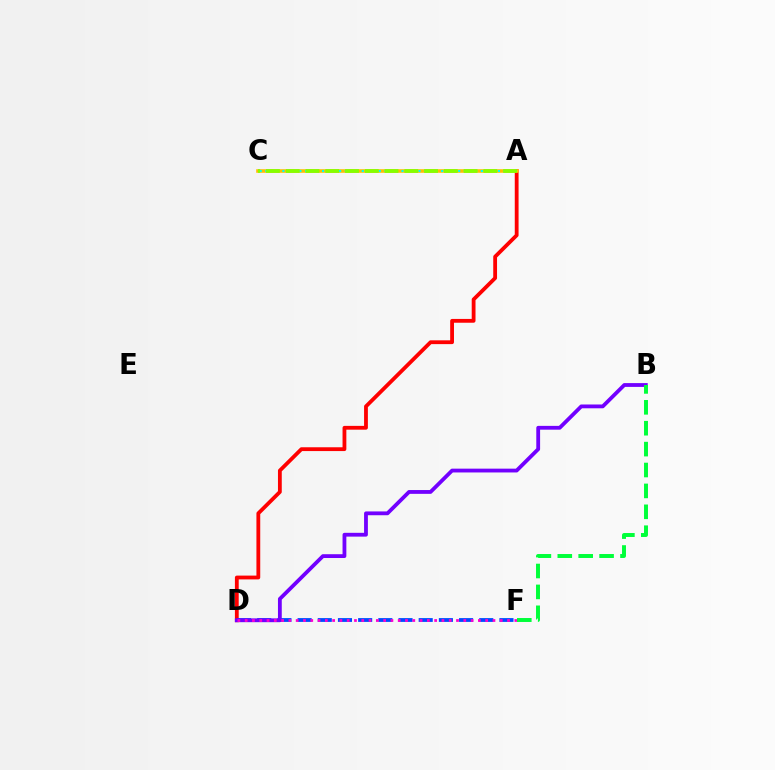{('A', 'D'): [{'color': '#ff0000', 'line_style': 'solid', 'thickness': 2.74}], ('A', 'C'): [{'color': '#ffbd00', 'line_style': 'solid', 'thickness': 2.57}, {'color': '#00fff6', 'line_style': 'dotted', 'thickness': 1.54}, {'color': '#84ff00', 'line_style': 'dashed', 'thickness': 2.68}], ('D', 'F'): [{'color': '#004bff', 'line_style': 'dashed', 'thickness': 2.74}, {'color': '#ff00cf', 'line_style': 'dotted', 'thickness': 1.98}], ('B', 'D'): [{'color': '#7200ff', 'line_style': 'solid', 'thickness': 2.74}], ('B', 'F'): [{'color': '#00ff39', 'line_style': 'dashed', 'thickness': 2.84}]}